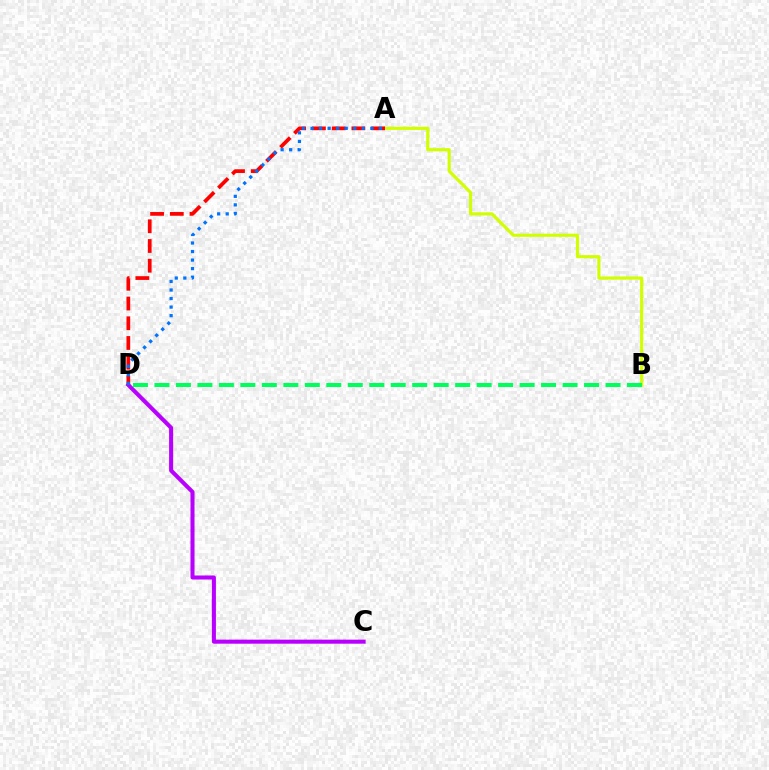{('C', 'D'): [{'color': '#b900ff', 'line_style': 'solid', 'thickness': 2.92}], ('A', 'B'): [{'color': '#d1ff00', 'line_style': 'solid', 'thickness': 2.27}], ('A', 'D'): [{'color': '#ff0000', 'line_style': 'dashed', 'thickness': 2.68}, {'color': '#0074ff', 'line_style': 'dotted', 'thickness': 2.32}], ('B', 'D'): [{'color': '#00ff5c', 'line_style': 'dashed', 'thickness': 2.92}]}